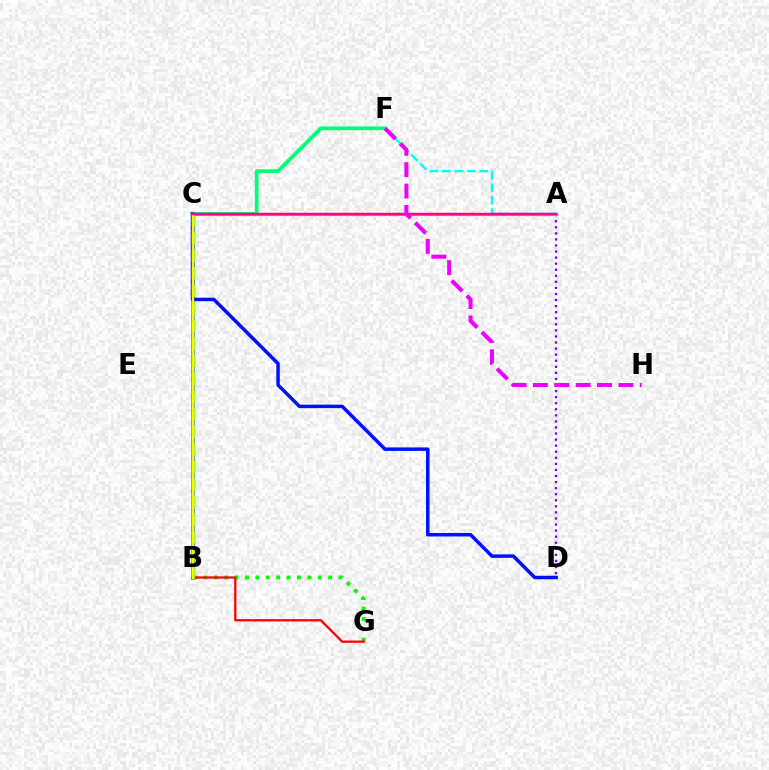{('A', 'F'): [{'color': '#00fff6', 'line_style': 'dashed', 'thickness': 1.69}], ('B', 'C'): [{'color': '#008cff', 'line_style': 'solid', 'thickness': 2.64}, {'color': '#84ff00', 'line_style': 'dashed', 'thickness': 2.39}, {'color': '#fcf500', 'line_style': 'solid', 'thickness': 1.78}], ('B', 'G'): [{'color': '#08ff00', 'line_style': 'dotted', 'thickness': 2.82}, {'color': '#ff0000', 'line_style': 'solid', 'thickness': 1.63}], ('C', 'F'): [{'color': '#00ff74', 'line_style': 'solid', 'thickness': 2.67}], ('A', 'D'): [{'color': '#7200ff', 'line_style': 'dotted', 'thickness': 1.65}], ('C', 'D'): [{'color': '#0010ff', 'line_style': 'solid', 'thickness': 2.51}], ('A', 'C'): [{'color': '#ff7c00', 'line_style': 'solid', 'thickness': 2.26}, {'color': '#ff0094', 'line_style': 'solid', 'thickness': 1.74}], ('F', 'H'): [{'color': '#ee00ff', 'line_style': 'dashed', 'thickness': 2.9}]}